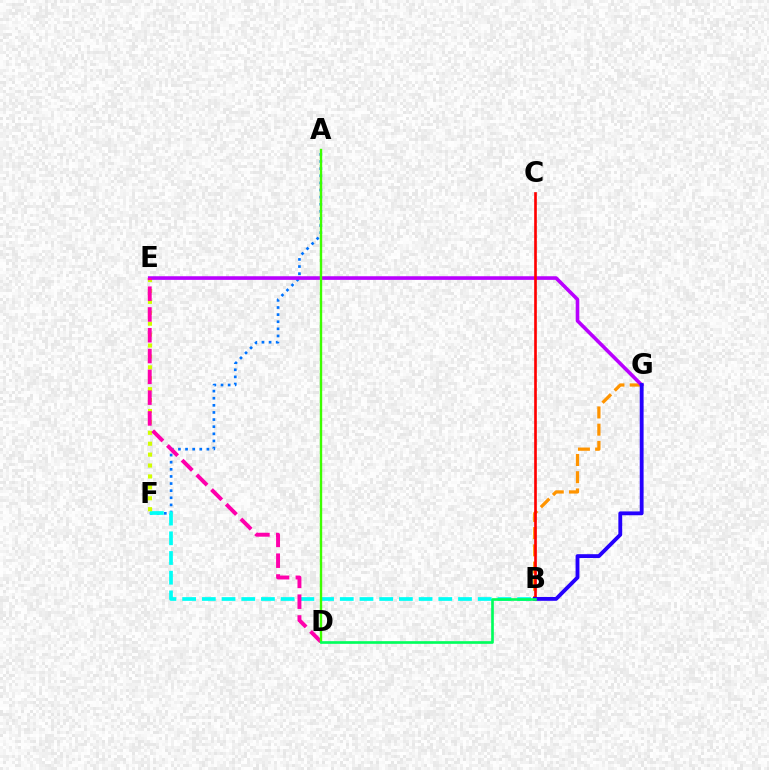{('A', 'F'): [{'color': '#0074ff', 'line_style': 'dotted', 'thickness': 1.93}], ('B', 'F'): [{'color': '#00fff6', 'line_style': 'dashed', 'thickness': 2.68}], ('B', 'G'): [{'color': '#ff9400', 'line_style': 'dashed', 'thickness': 2.34}, {'color': '#2500ff', 'line_style': 'solid', 'thickness': 2.77}], ('E', 'F'): [{'color': '#d1ff00', 'line_style': 'dotted', 'thickness': 2.96}], ('E', 'G'): [{'color': '#b900ff', 'line_style': 'solid', 'thickness': 2.6}], ('B', 'C'): [{'color': '#ff0000', 'line_style': 'solid', 'thickness': 1.91}], ('D', 'E'): [{'color': '#ff00ac', 'line_style': 'dashed', 'thickness': 2.82}], ('A', 'D'): [{'color': '#3dff00', 'line_style': 'solid', 'thickness': 1.72}], ('B', 'D'): [{'color': '#00ff5c', 'line_style': 'solid', 'thickness': 1.92}]}